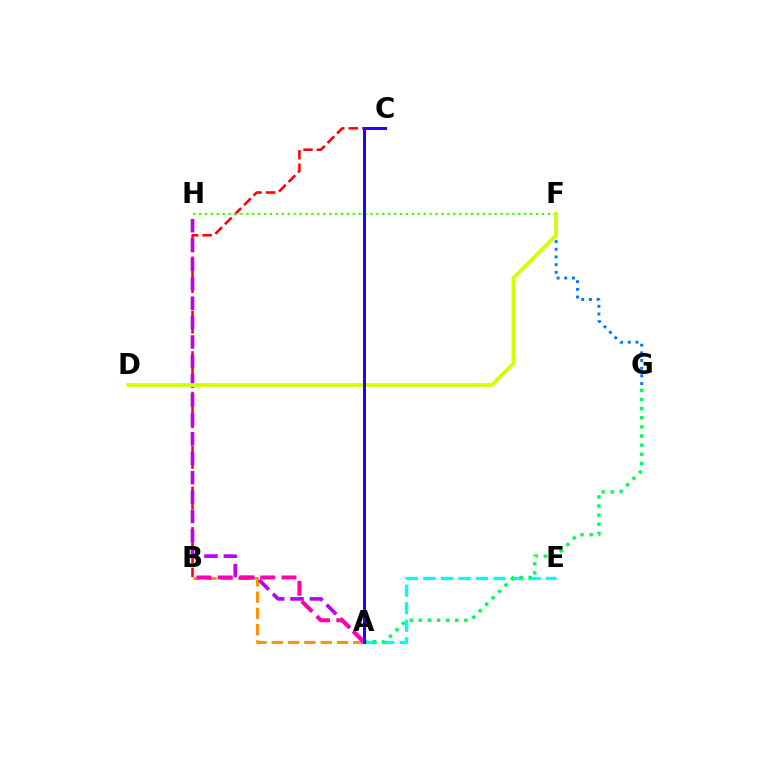{('A', 'B'): [{'color': '#ff9400', 'line_style': 'dashed', 'thickness': 2.21}, {'color': '#ff00ac', 'line_style': 'dashed', 'thickness': 2.89}], ('B', 'C'): [{'color': '#ff0000', 'line_style': 'dashed', 'thickness': 1.84}], ('A', 'E'): [{'color': '#00fff6', 'line_style': 'dashed', 'thickness': 2.38}], ('A', 'H'): [{'color': '#b900ff', 'line_style': 'dashed', 'thickness': 2.63}], ('F', 'G'): [{'color': '#0074ff', 'line_style': 'dotted', 'thickness': 2.09}], ('F', 'H'): [{'color': '#3dff00', 'line_style': 'dotted', 'thickness': 1.61}], ('D', 'F'): [{'color': '#d1ff00', 'line_style': 'solid', 'thickness': 2.66}], ('A', 'G'): [{'color': '#00ff5c', 'line_style': 'dotted', 'thickness': 2.48}], ('A', 'C'): [{'color': '#2500ff', 'line_style': 'solid', 'thickness': 2.15}]}